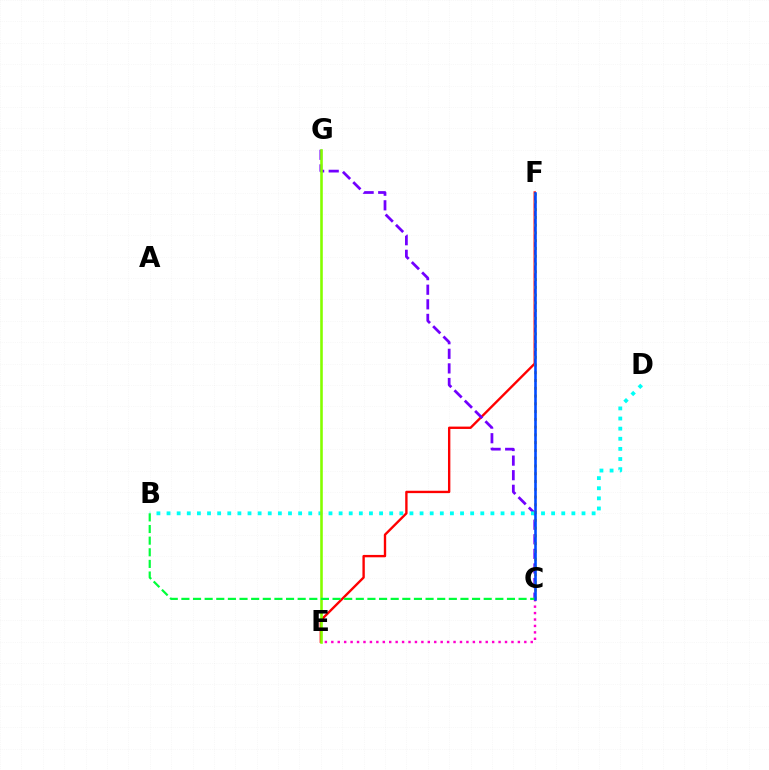{('C', 'E'): [{'color': '#ff00cf', 'line_style': 'dotted', 'thickness': 1.75}], ('E', 'F'): [{'color': '#ff0000', 'line_style': 'solid', 'thickness': 1.71}], ('C', 'G'): [{'color': '#7200ff', 'line_style': 'dashed', 'thickness': 1.98}], ('B', 'D'): [{'color': '#00fff6', 'line_style': 'dotted', 'thickness': 2.75}], ('E', 'G'): [{'color': '#84ff00', 'line_style': 'solid', 'thickness': 1.87}], ('C', 'F'): [{'color': '#ffbd00', 'line_style': 'dotted', 'thickness': 2.11}, {'color': '#004bff', 'line_style': 'solid', 'thickness': 1.87}], ('B', 'C'): [{'color': '#00ff39', 'line_style': 'dashed', 'thickness': 1.58}]}